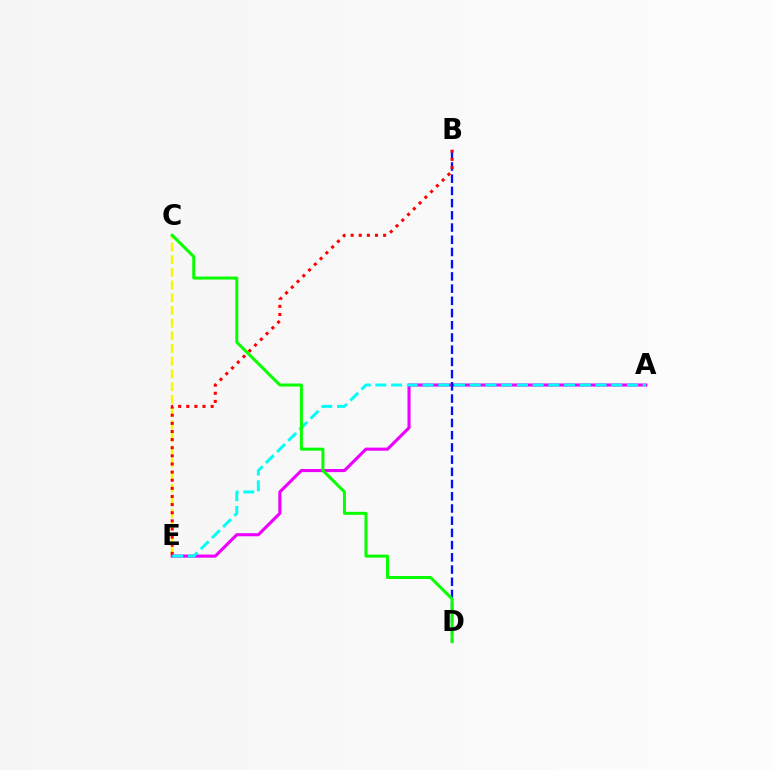{('C', 'E'): [{'color': '#fcf500', 'line_style': 'dashed', 'thickness': 1.72}], ('A', 'E'): [{'color': '#ee00ff', 'line_style': 'solid', 'thickness': 2.24}, {'color': '#00fff6', 'line_style': 'dashed', 'thickness': 2.14}], ('B', 'D'): [{'color': '#0010ff', 'line_style': 'dashed', 'thickness': 1.66}], ('B', 'E'): [{'color': '#ff0000', 'line_style': 'dotted', 'thickness': 2.21}], ('C', 'D'): [{'color': '#08ff00', 'line_style': 'solid', 'thickness': 2.16}]}